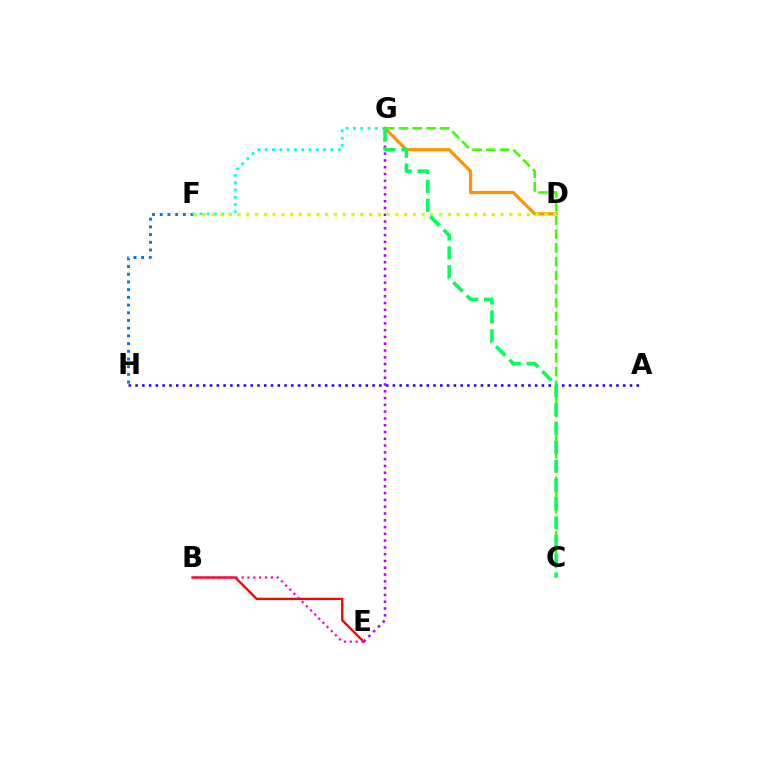{('A', 'H'): [{'color': '#2500ff', 'line_style': 'dotted', 'thickness': 1.84}], ('F', 'H'): [{'color': '#0074ff', 'line_style': 'dotted', 'thickness': 2.09}], ('F', 'G'): [{'color': '#00fff6', 'line_style': 'dotted', 'thickness': 1.99}], ('D', 'G'): [{'color': '#ff9400', 'line_style': 'solid', 'thickness': 2.32}], ('C', 'G'): [{'color': '#3dff00', 'line_style': 'dashed', 'thickness': 1.86}, {'color': '#00ff5c', 'line_style': 'dashed', 'thickness': 2.56}], ('B', 'E'): [{'color': '#ff0000', 'line_style': 'solid', 'thickness': 1.68}, {'color': '#ff00ac', 'line_style': 'dotted', 'thickness': 1.59}], ('E', 'G'): [{'color': '#b900ff', 'line_style': 'dotted', 'thickness': 1.84}], ('D', 'F'): [{'color': '#d1ff00', 'line_style': 'dotted', 'thickness': 2.38}]}